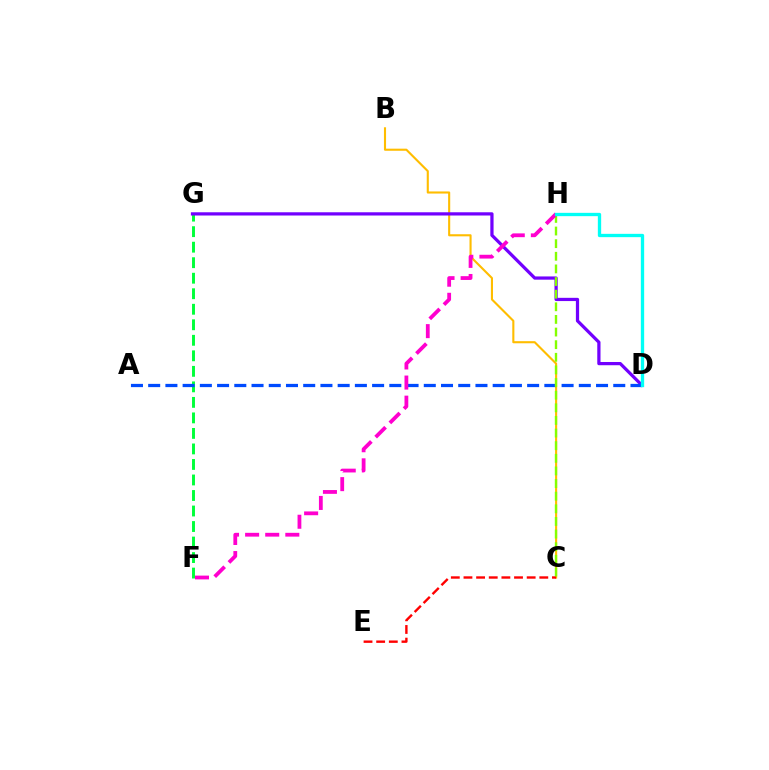{('B', 'C'): [{'color': '#ffbd00', 'line_style': 'solid', 'thickness': 1.52}], ('C', 'E'): [{'color': '#ff0000', 'line_style': 'dashed', 'thickness': 1.72}], ('F', 'G'): [{'color': '#00ff39', 'line_style': 'dashed', 'thickness': 2.11}], ('D', 'G'): [{'color': '#7200ff', 'line_style': 'solid', 'thickness': 2.33}], ('A', 'D'): [{'color': '#004bff', 'line_style': 'dashed', 'thickness': 2.34}], ('C', 'H'): [{'color': '#84ff00', 'line_style': 'dashed', 'thickness': 1.72}], ('F', 'H'): [{'color': '#ff00cf', 'line_style': 'dashed', 'thickness': 2.73}], ('D', 'H'): [{'color': '#00fff6', 'line_style': 'solid', 'thickness': 2.39}]}